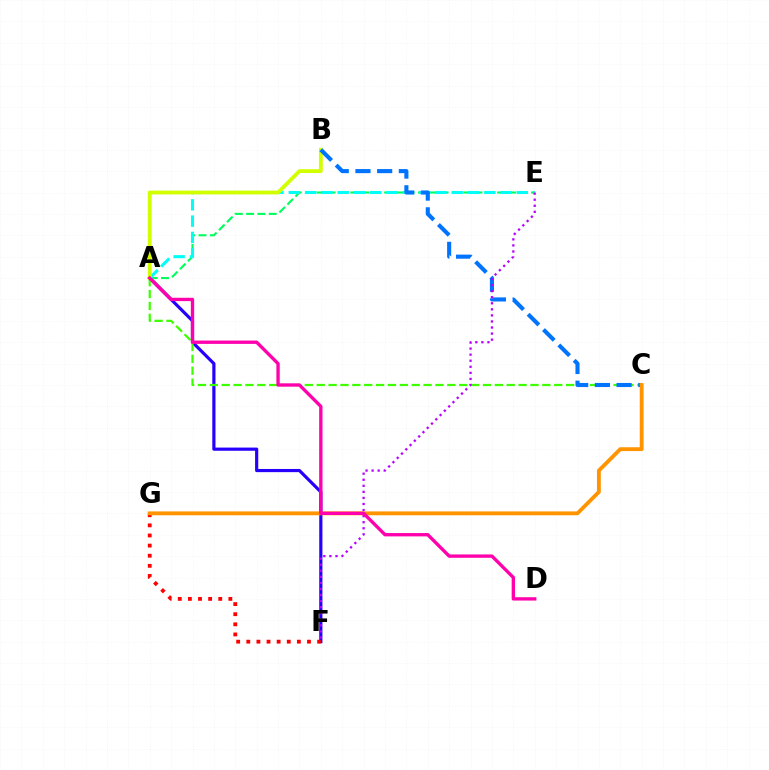{('A', 'F'): [{'color': '#2500ff', 'line_style': 'solid', 'thickness': 2.29}], ('A', 'E'): [{'color': '#00ff5c', 'line_style': 'dashed', 'thickness': 1.53}, {'color': '#00fff6', 'line_style': 'dashed', 'thickness': 2.21}], ('A', 'C'): [{'color': '#3dff00', 'line_style': 'dashed', 'thickness': 1.61}], ('A', 'B'): [{'color': '#d1ff00', 'line_style': 'solid', 'thickness': 2.75}], ('B', 'C'): [{'color': '#0074ff', 'line_style': 'dashed', 'thickness': 2.95}], ('E', 'F'): [{'color': '#b900ff', 'line_style': 'dotted', 'thickness': 1.65}], ('F', 'G'): [{'color': '#ff0000', 'line_style': 'dotted', 'thickness': 2.75}], ('C', 'G'): [{'color': '#ff9400', 'line_style': 'solid', 'thickness': 2.77}], ('A', 'D'): [{'color': '#ff00ac', 'line_style': 'solid', 'thickness': 2.4}]}